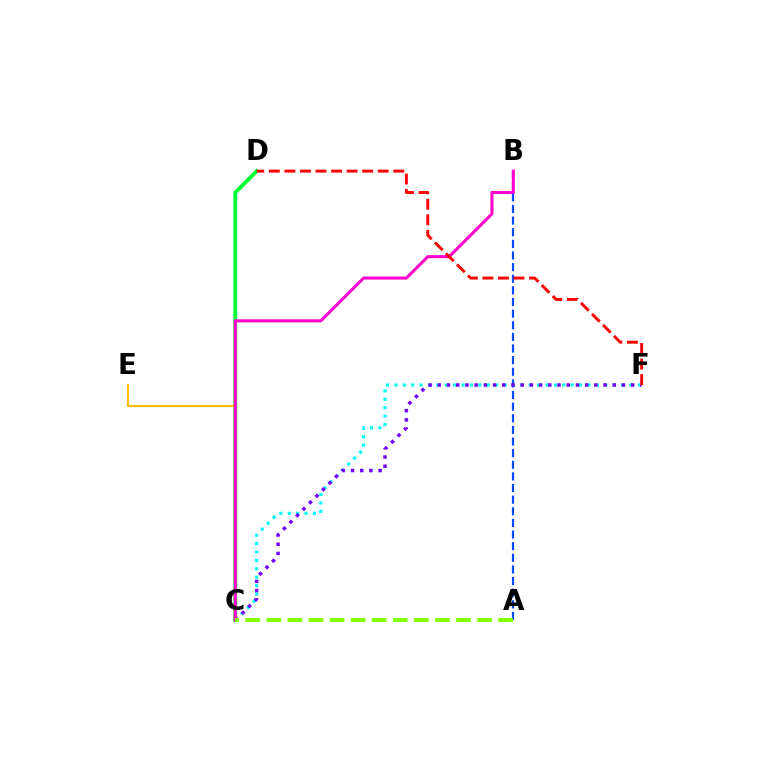{('C', 'D'): [{'color': '#00ff39', 'line_style': 'solid', 'thickness': 2.78}], ('C', 'E'): [{'color': '#ffbd00', 'line_style': 'solid', 'thickness': 1.54}], ('C', 'F'): [{'color': '#00fff6', 'line_style': 'dotted', 'thickness': 2.28}, {'color': '#7200ff', 'line_style': 'dotted', 'thickness': 2.5}], ('A', 'B'): [{'color': '#004bff', 'line_style': 'dashed', 'thickness': 1.58}], ('B', 'C'): [{'color': '#ff00cf', 'line_style': 'solid', 'thickness': 2.19}], ('A', 'C'): [{'color': '#84ff00', 'line_style': 'dashed', 'thickness': 2.86}], ('D', 'F'): [{'color': '#ff0000', 'line_style': 'dashed', 'thickness': 2.11}]}